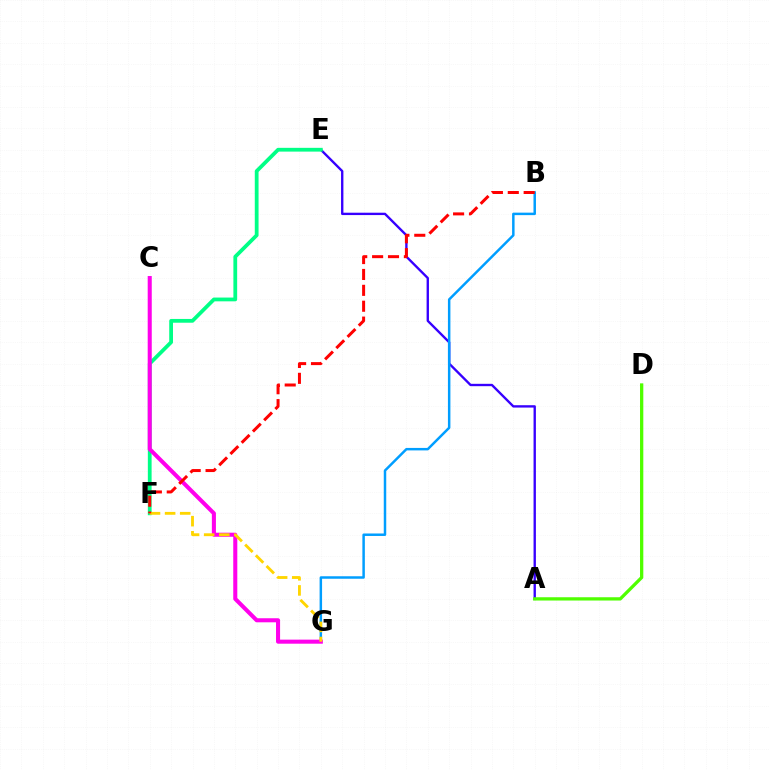{('A', 'E'): [{'color': '#3700ff', 'line_style': 'solid', 'thickness': 1.7}], ('E', 'F'): [{'color': '#00ff86', 'line_style': 'solid', 'thickness': 2.72}], ('B', 'G'): [{'color': '#009eff', 'line_style': 'solid', 'thickness': 1.79}], ('C', 'G'): [{'color': '#ff00ed', 'line_style': 'solid', 'thickness': 2.92}], ('F', 'G'): [{'color': '#ffd500', 'line_style': 'dashed', 'thickness': 2.05}], ('A', 'D'): [{'color': '#4fff00', 'line_style': 'solid', 'thickness': 2.37}], ('B', 'F'): [{'color': '#ff0000', 'line_style': 'dashed', 'thickness': 2.16}]}